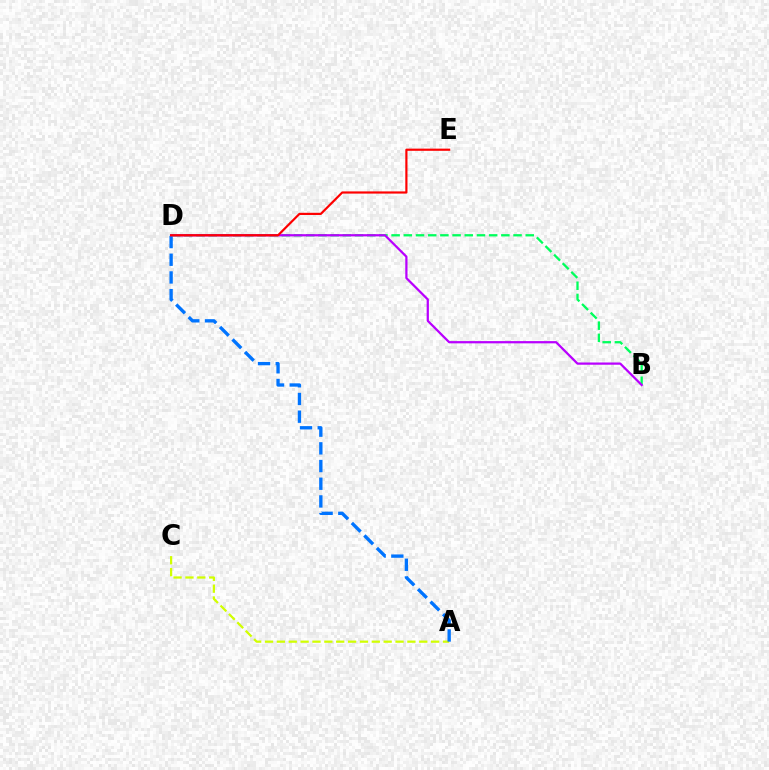{('A', 'C'): [{'color': '#d1ff00', 'line_style': 'dashed', 'thickness': 1.61}], ('A', 'D'): [{'color': '#0074ff', 'line_style': 'dashed', 'thickness': 2.4}], ('B', 'D'): [{'color': '#00ff5c', 'line_style': 'dashed', 'thickness': 1.66}, {'color': '#b900ff', 'line_style': 'solid', 'thickness': 1.61}], ('D', 'E'): [{'color': '#ff0000', 'line_style': 'solid', 'thickness': 1.57}]}